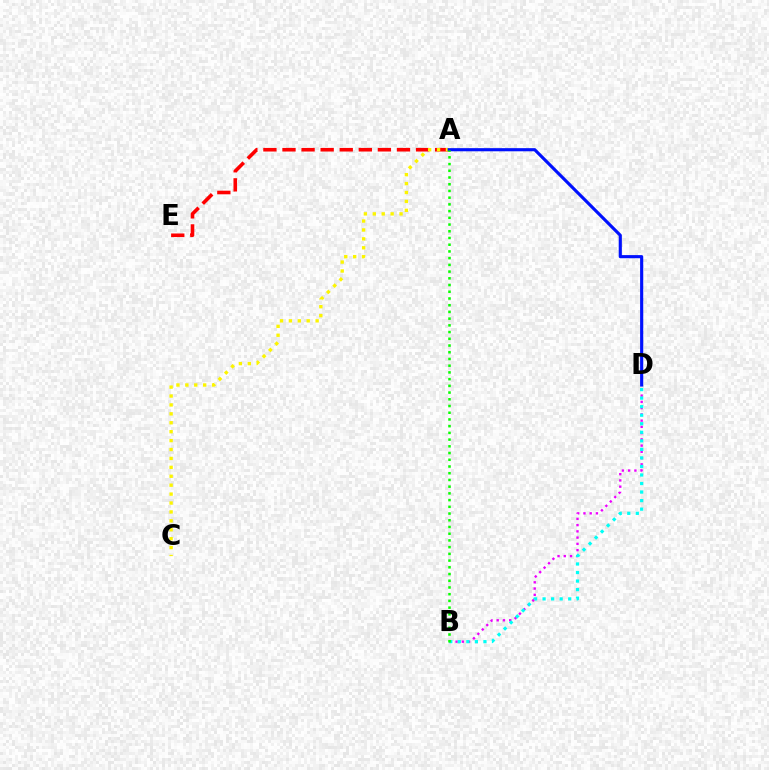{('B', 'D'): [{'color': '#ee00ff', 'line_style': 'dotted', 'thickness': 1.7}, {'color': '#00fff6', 'line_style': 'dotted', 'thickness': 2.32}], ('A', 'E'): [{'color': '#ff0000', 'line_style': 'dashed', 'thickness': 2.59}], ('A', 'C'): [{'color': '#fcf500', 'line_style': 'dotted', 'thickness': 2.42}], ('A', 'D'): [{'color': '#0010ff', 'line_style': 'solid', 'thickness': 2.26}], ('A', 'B'): [{'color': '#08ff00', 'line_style': 'dotted', 'thickness': 1.83}]}